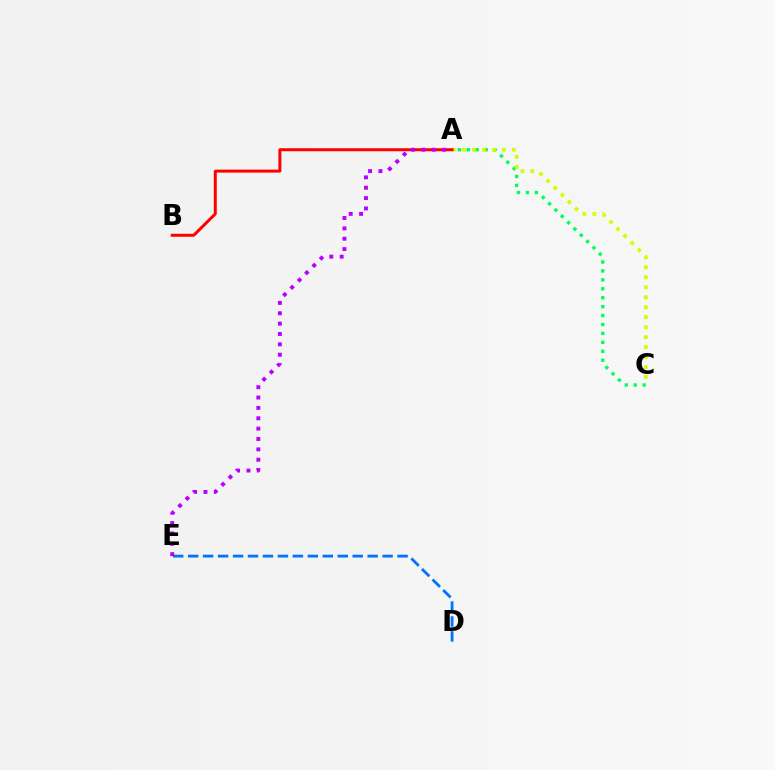{('A', 'C'): [{'color': '#00ff5c', 'line_style': 'dotted', 'thickness': 2.43}, {'color': '#d1ff00', 'line_style': 'dotted', 'thickness': 2.71}], ('D', 'E'): [{'color': '#0074ff', 'line_style': 'dashed', 'thickness': 2.03}], ('A', 'B'): [{'color': '#ff0000', 'line_style': 'solid', 'thickness': 2.15}], ('A', 'E'): [{'color': '#b900ff', 'line_style': 'dotted', 'thickness': 2.82}]}